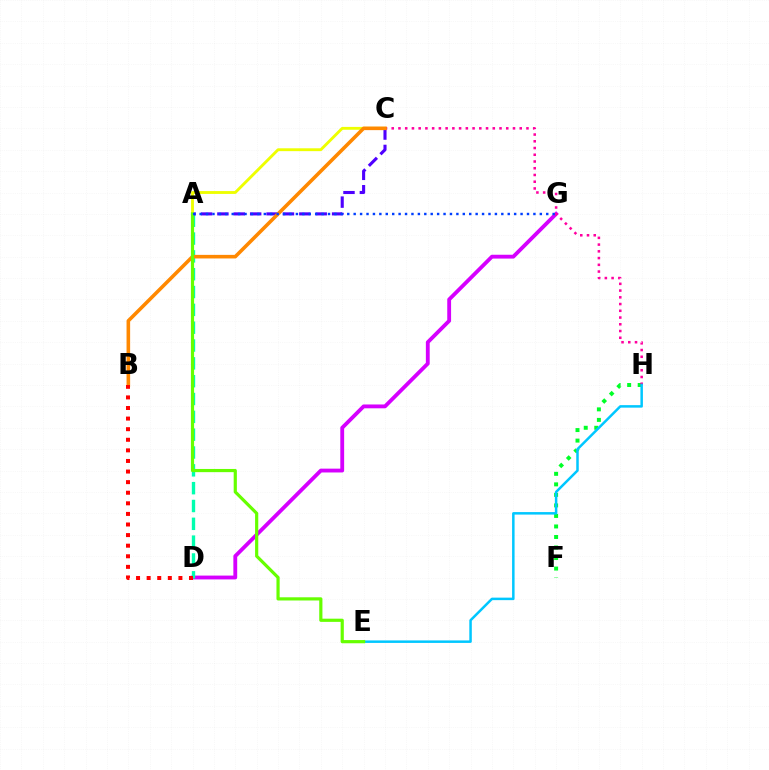{('F', 'H'): [{'color': '#00ff27', 'line_style': 'dotted', 'thickness': 2.86}], ('D', 'G'): [{'color': '#d600ff', 'line_style': 'solid', 'thickness': 2.76}], ('A', 'D'): [{'color': '#00ffaf', 'line_style': 'dashed', 'thickness': 2.42}], ('A', 'C'): [{'color': '#4f00ff', 'line_style': 'dashed', 'thickness': 2.23}, {'color': '#eeff00', 'line_style': 'solid', 'thickness': 2.06}], ('C', 'H'): [{'color': '#ff00a0', 'line_style': 'dotted', 'thickness': 1.83}], ('B', 'C'): [{'color': '#ff8800', 'line_style': 'solid', 'thickness': 2.58}], ('E', 'H'): [{'color': '#00c7ff', 'line_style': 'solid', 'thickness': 1.8}], ('B', 'D'): [{'color': '#ff0000', 'line_style': 'dotted', 'thickness': 2.88}], ('A', 'E'): [{'color': '#66ff00', 'line_style': 'solid', 'thickness': 2.3}], ('A', 'G'): [{'color': '#003fff', 'line_style': 'dotted', 'thickness': 1.74}]}